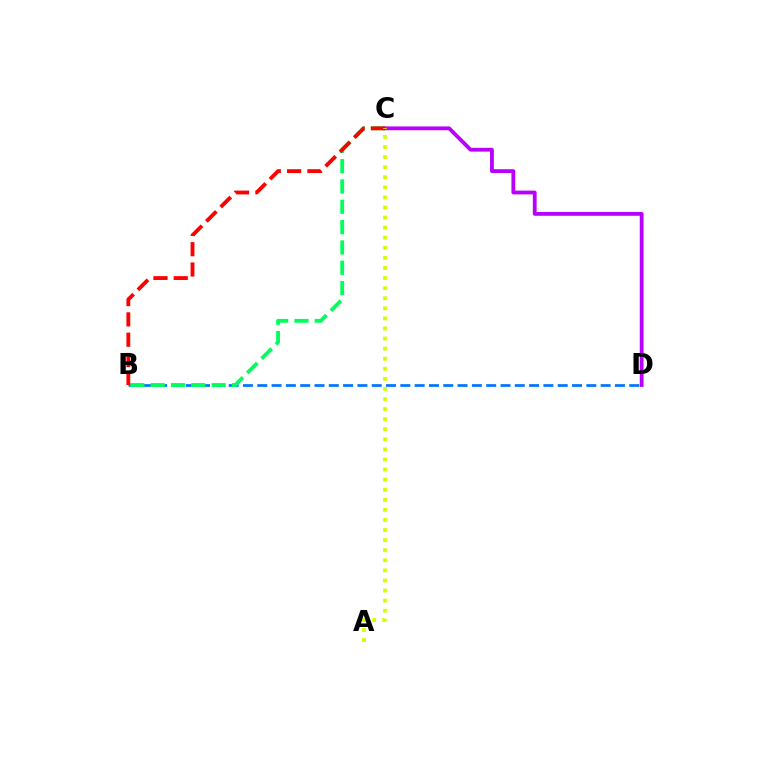{('B', 'D'): [{'color': '#0074ff', 'line_style': 'dashed', 'thickness': 1.94}], ('B', 'C'): [{'color': '#00ff5c', 'line_style': 'dashed', 'thickness': 2.76}, {'color': '#ff0000', 'line_style': 'dashed', 'thickness': 2.76}], ('C', 'D'): [{'color': '#b900ff', 'line_style': 'solid', 'thickness': 2.74}], ('A', 'C'): [{'color': '#d1ff00', 'line_style': 'dotted', 'thickness': 2.74}]}